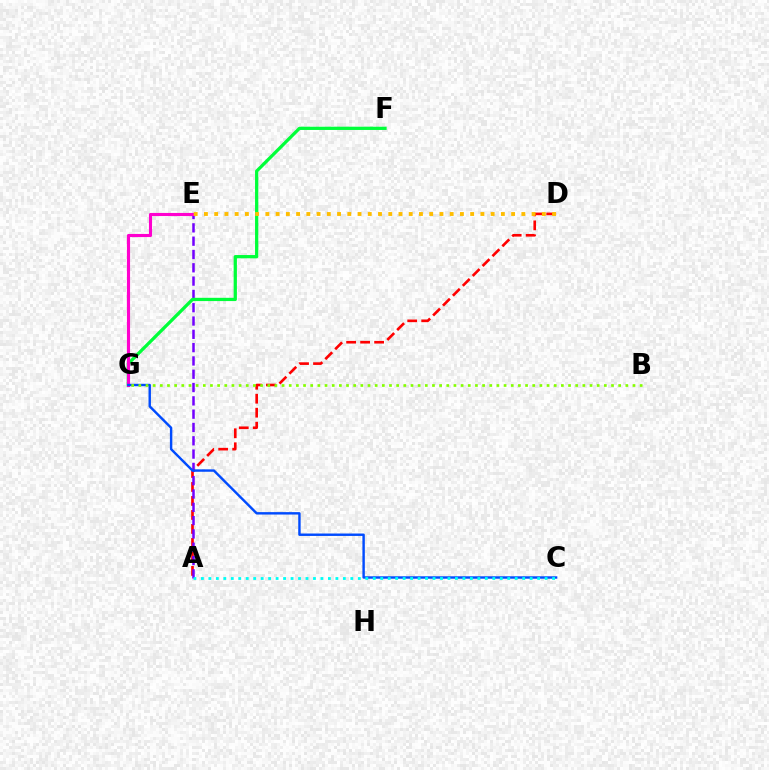{('A', 'D'): [{'color': '#ff0000', 'line_style': 'dashed', 'thickness': 1.9}], ('A', 'E'): [{'color': '#7200ff', 'line_style': 'dashed', 'thickness': 1.81}], ('F', 'G'): [{'color': '#00ff39', 'line_style': 'solid', 'thickness': 2.35}], ('E', 'G'): [{'color': '#ff00cf', 'line_style': 'solid', 'thickness': 2.24}], ('C', 'G'): [{'color': '#004bff', 'line_style': 'solid', 'thickness': 1.74}], ('B', 'G'): [{'color': '#84ff00', 'line_style': 'dotted', 'thickness': 1.95}], ('D', 'E'): [{'color': '#ffbd00', 'line_style': 'dotted', 'thickness': 2.78}], ('A', 'C'): [{'color': '#00fff6', 'line_style': 'dotted', 'thickness': 2.03}]}